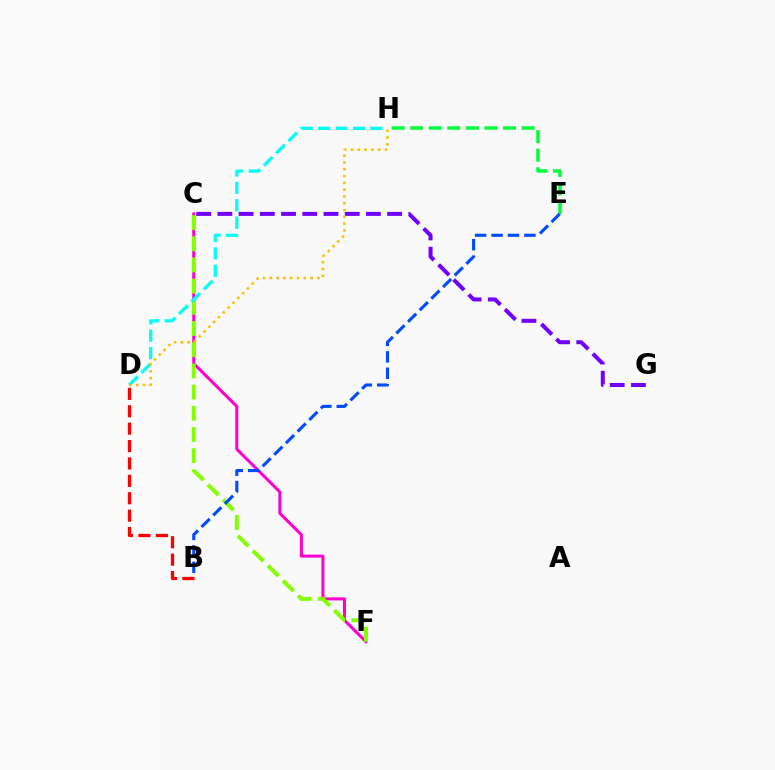{('C', 'F'): [{'color': '#ff00cf', 'line_style': 'solid', 'thickness': 2.18}, {'color': '#84ff00', 'line_style': 'dashed', 'thickness': 2.88}], ('B', 'D'): [{'color': '#ff0000', 'line_style': 'dashed', 'thickness': 2.36}], ('E', 'H'): [{'color': '#00ff39', 'line_style': 'dashed', 'thickness': 2.52}], ('B', 'E'): [{'color': '#004bff', 'line_style': 'dashed', 'thickness': 2.23}], ('C', 'G'): [{'color': '#7200ff', 'line_style': 'dashed', 'thickness': 2.88}], ('D', 'H'): [{'color': '#00fff6', 'line_style': 'dashed', 'thickness': 2.36}, {'color': '#ffbd00', 'line_style': 'dotted', 'thickness': 1.85}]}